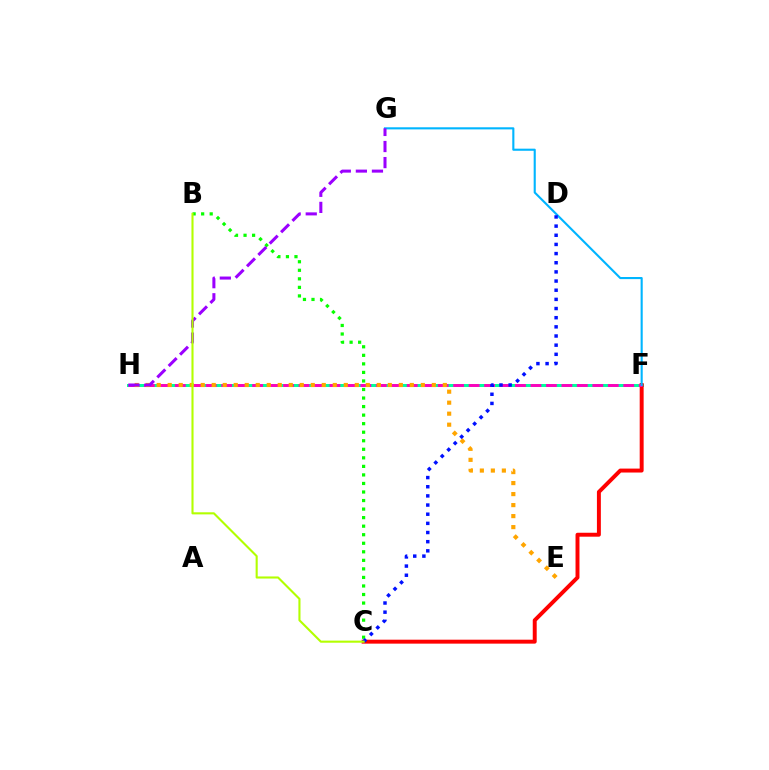{('F', 'H'): [{'color': '#00ff9d', 'line_style': 'solid', 'thickness': 2.15}, {'color': '#ff00bd', 'line_style': 'dashed', 'thickness': 2.1}], ('C', 'F'): [{'color': '#ff0000', 'line_style': 'solid', 'thickness': 2.84}], ('F', 'G'): [{'color': '#00b5ff', 'line_style': 'solid', 'thickness': 1.52}], ('B', 'C'): [{'color': '#08ff00', 'line_style': 'dotted', 'thickness': 2.32}, {'color': '#b3ff00', 'line_style': 'solid', 'thickness': 1.51}], ('E', 'H'): [{'color': '#ffa500', 'line_style': 'dotted', 'thickness': 2.99}], ('C', 'D'): [{'color': '#0010ff', 'line_style': 'dotted', 'thickness': 2.49}], ('G', 'H'): [{'color': '#9b00ff', 'line_style': 'dashed', 'thickness': 2.18}]}